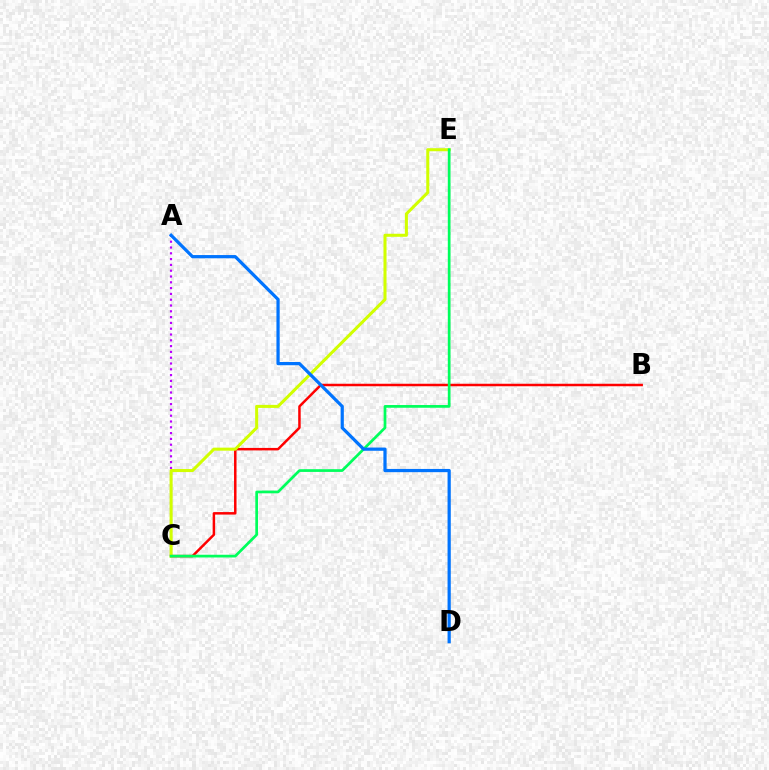{('B', 'C'): [{'color': '#ff0000', 'line_style': 'solid', 'thickness': 1.79}], ('A', 'C'): [{'color': '#b900ff', 'line_style': 'dotted', 'thickness': 1.58}], ('C', 'E'): [{'color': '#d1ff00', 'line_style': 'solid', 'thickness': 2.19}, {'color': '#00ff5c', 'line_style': 'solid', 'thickness': 1.96}], ('A', 'D'): [{'color': '#0074ff', 'line_style': 'solid', 'thickness': 2.32}]}